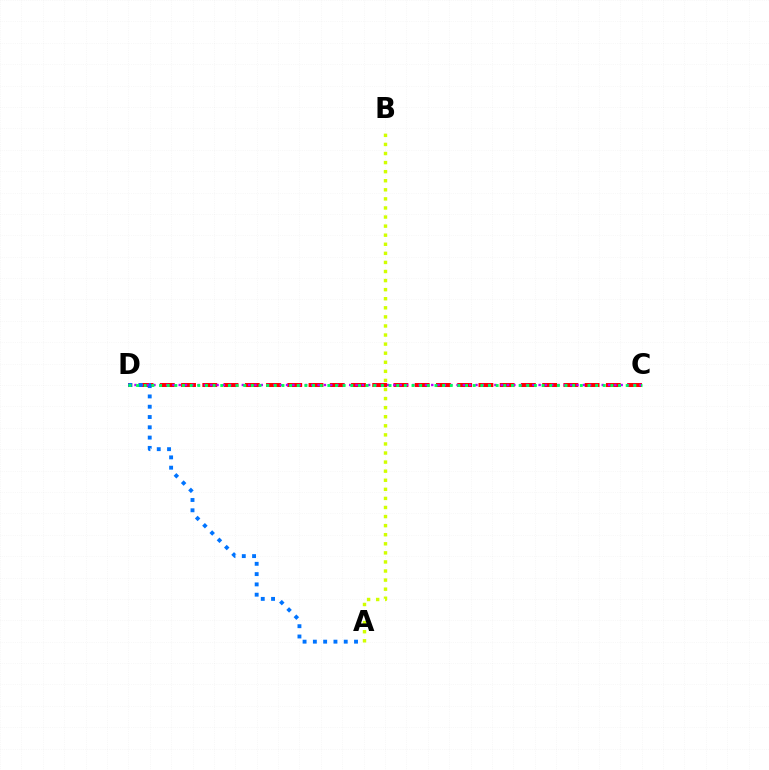{('C', 'D'): [{'color': '#ff0000', 'line_style': 'dashed', 'thickness': 2.89}, {'color': '#b900ff', 'line_style': 'dotted', 'thickness': 1.72}, {'color': '#00ff5c', 'line_style': 'dotted', 'thickness': 2.08}], ('A', 'D'): [{'color': '#0074ff', 'line_style': 'dotted', 'thickness': 2.8}], ('A', 'B'): [{'color': '#d1ff00', 'line_style': 'dotted', 'thickness': 2.47}]}